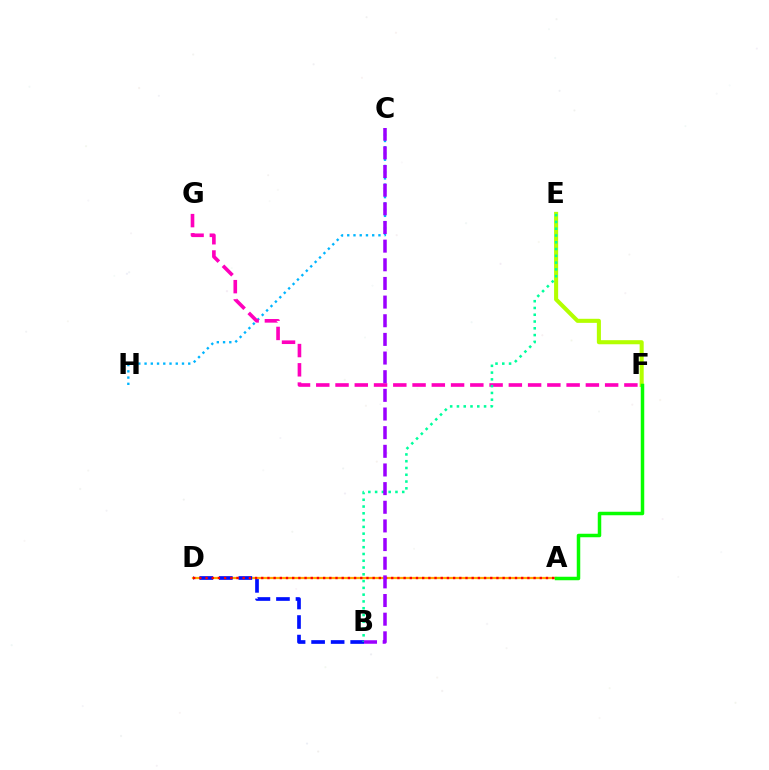{('A', 'D'): [{'color': '#ffa500', 'line_style': 'solid', 'thickness': 1.61}, {'color': '#ff0000', 'line_style': 'dotted', 'thickness': 1.68}], ('E', 'F'): [{'color': '#b3ff00', 'line_style': 'solid', 'thickness': 2.93}], ('C', 'H'): [{'color': '#00b5ff', 'line_style': 'dotted', 'thickness': 1.7}], ('B', 'D'): [{'color': '#0010ff', 'line_style': 'dashed', 'thickness': 2.65}], ('A', 'F'): [{'color': '#08ff00', 'line_style': 'solid', 'thickness': 2.51}], ('F', 'G'): [{'color': '#ff00bd', 'line_style': 'dashed', 'thickness': 2.62}], ('B', 'E'): [{'color': '#00ff9d', 'line_style': 'dotted', 'thickness': 1.84}], ('B', 'C'): [{'color': '#9b00ff', 'line_style': 'dashed', 'thickness': 2.53}]}